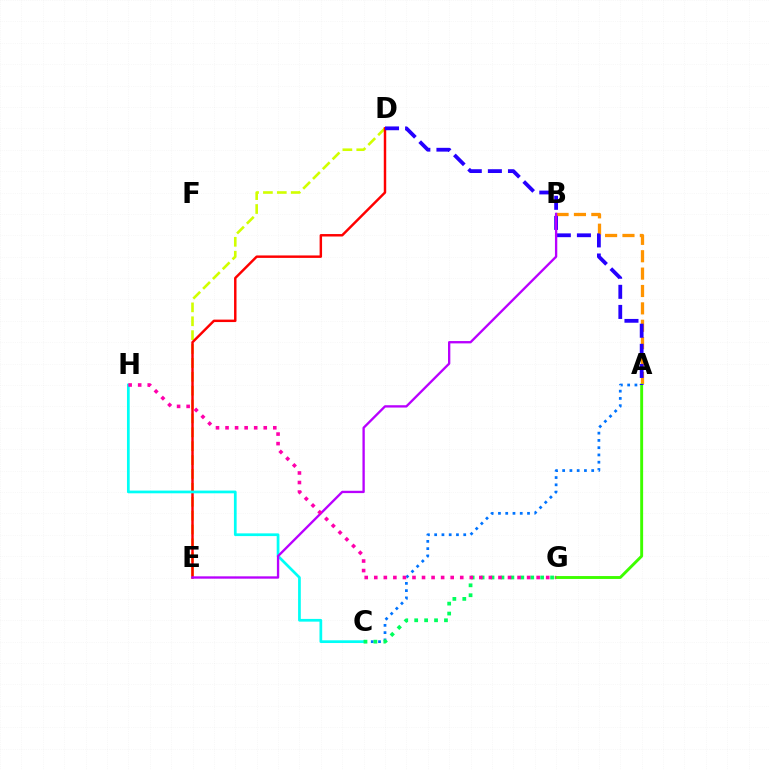{('D', 'E'): [{'color': '#d1ff00', 'line_style': 'dashed', 'thickness': 1.89}, {'color': '#ff0000', 'line_style': 'solid', 'thickness': 1.77}], ('A', 'B'): [{'color': '#ff9400', 'line_style': 'dashed', 'thickness': 2.36}], ('A', 'G'): [{'color': '#3dff00', 'line_style': 'solid', 'thickness': 2.09}], ('A', 'D'): [{'color': '#2500ff', 'line_style': 'dashed', 'thickness': 2.73}], ('A', 'C'): [{'color': '#0074ff', 'line_style': 'dotted', 'thickness': 1.97}], ('C', 'H'): [{'color': '#00fff6', 'line_style': 'solid', 'thickness': 1.96}], ('C', 'G'): [{'color': '#00ff5c', 'line_style': 'dotted', 'thickness': 2.7}], ('B', 'E'): [{'color': '#b900ff', 'line_style': 'solid', 'thickness': 1.68}], ('G', 'H'): [{'color': '#ff00ac', 'line_style': 'dotted', 'thickness': 2.6}]}